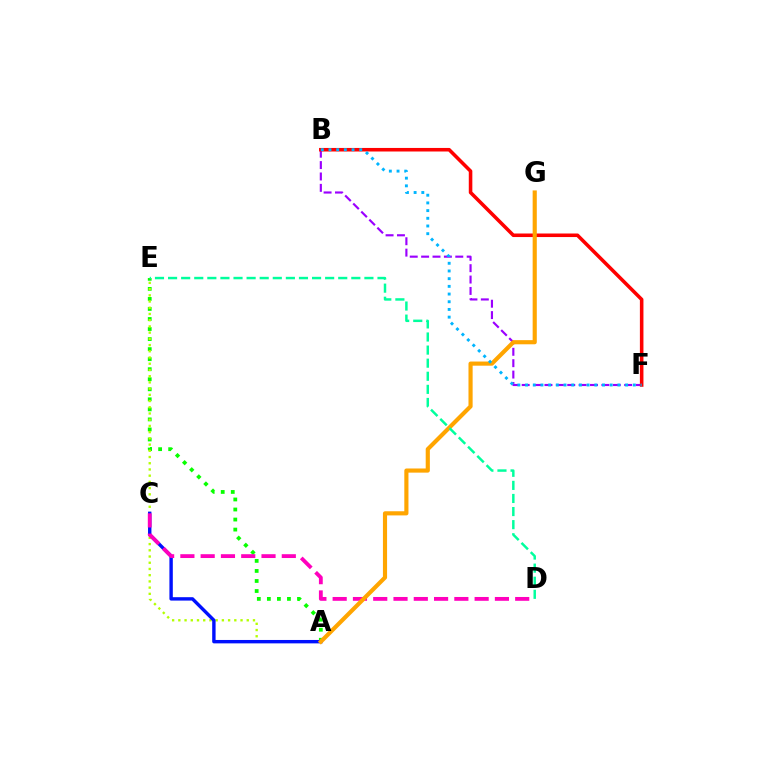{('B', 'F'): [{'color': '#9b00ff', 'line_style': 'dashed', 'thickness': 1.55}, {'color': '#ff0000', 'line_style': 'solid', 'thickness': 2.56}, {'color': '#00b5ff', 'line_style': 'dotted', 'thickness': 2.09}], ('A', 'E'): [{'color': '#08ff00', 'line_style': 'dotted', 'thickness': 2.73}, {'color': '#b3ff00', 'line_style': 'dotted', 'thickness': 1.69}], ('A', 'C'): [{'color': '#0010ff', 'line_style': 'solid', 'thickness': 2.45}], ('C', 'D'): [{'color': '#ff00bd', 'line_style': 'dashed', 'thickness': 2.76}], ('A', 'G'): [{'color': '#ffa500', 'line_style': 'solid', 'thickness': 2.98}], ('D', 'E'): [{'color': '#00ff9d', 'line_style': 'dashed', 'thickness': 1.78}]}